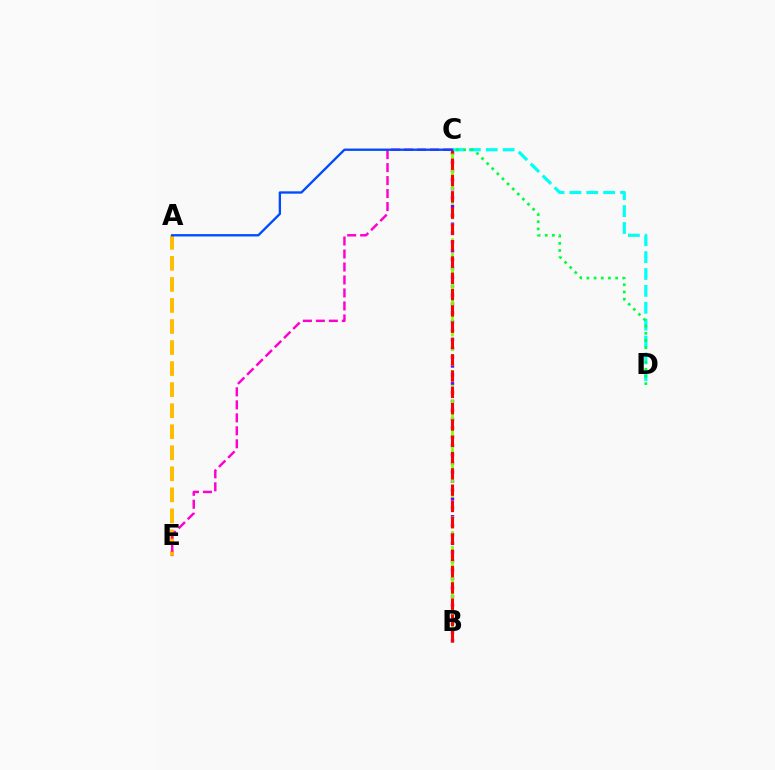{('B', 'C'): [{'color': '#7200ff', 'line_style': 'dotted', 'thickness': 2.41}, {'color': '#84ff00', 'line_style': 'dashed', 'thickness': 1.99}, {'color': '#ff0000', 'line_style': 'dashed', 'thickness': 2.21}], ('C', 'D'): [{'color': '#00fff6', 'line_style': 'dashed', 'thickness': 2.29}, {'color': '#00ff39', 'line_style': 'dotted', 'thickness': 1.95}], ('A', 'E'): [{'color': '#ffbd00', 'line_style': 'dashed', 'thickness': 2.86}], ('C', 'E'): [{'color': '#ff00cf', 'line_style': 'dashed', 'thickness': 1.76}], ('A', 'C'): [{'color': '#004bff', 'line_style': 'solid', 'thickness': 1.68}]}